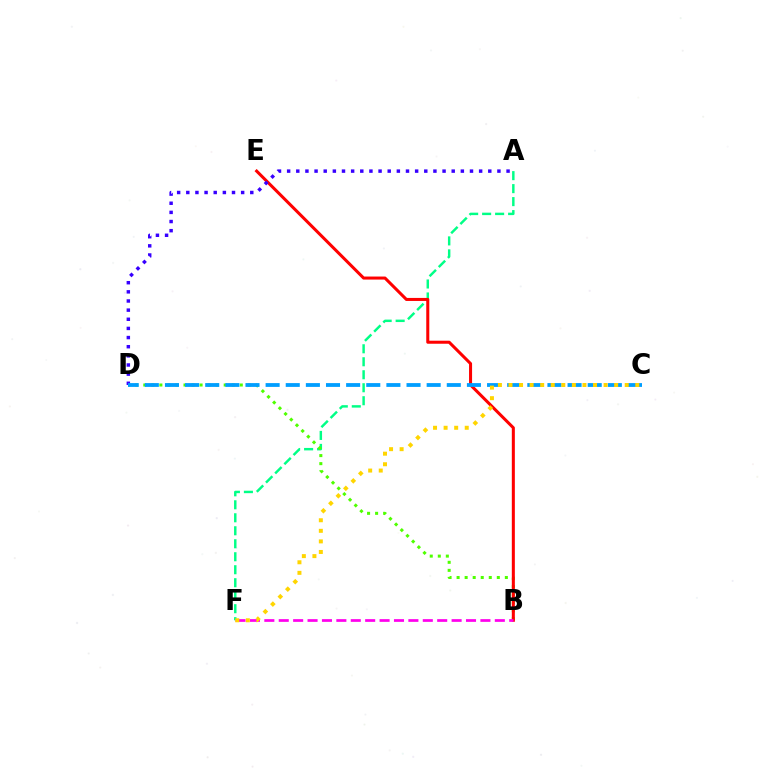{('A', 'F'): [{'color': '#00ff86', 'line_style': 'dashed', 'thickness': 1.76}], ('B', 'D'): [{'color': '#4fff00', 'line_style': 'dotted', 'thickness': 2.18}], ('B', 'E'): [{'color': '#ff0000', 'line_style': 'solid', 'thickness': 2.19}], ('A', 'D'): [{'color': '#3700ff', 'line_style': 'dotted', 'thickness': 2.48}], ('C', 'D'): [{'color': '#009eff', 'line_style': 'dashed', 'thickness': 2.73}], ('B', 'F'): [{'color': '#ff00ed', 'line_style': 'dashed', 'thickness': 1.96}], ('C', 'F'): [{'color': '#ffd500', 'line_style': 'dotted', 'thickness': 2.87}]}